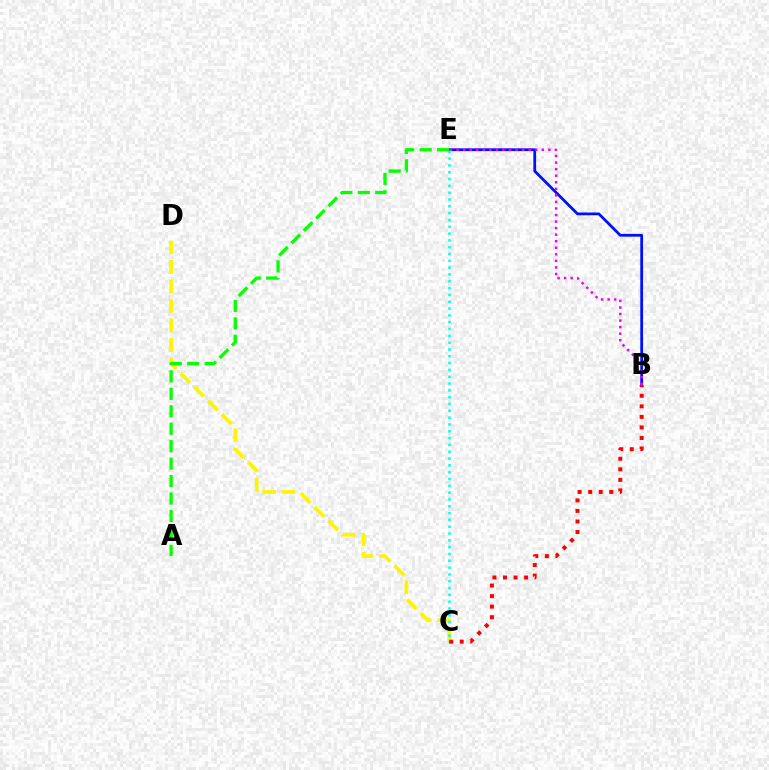{('C', 'D'): [{'color': '#fcf500', 'line_style': 'dashed', 'thickness': 2.65}], ('B', 'E'): [{'color': '#0010ff', 'line_style': 'solid', 'thickness': 1.99}, {'color': '#ee00ff', 'line_style': 'dotted', 'thickness': 1.78}], ('C', 'E'): [{'color': '#00fff6', 'line_style': 'dotted', 'thickness': 1.85}], ('A', 'E'): [{'color': '#08ff00', 'line_style': 'dashed', 'thickness': 2.37}], ('B', 'C'): [{'color': '#ff0000', 'line_style': 'dotted', 'thickness': 2.87}]}